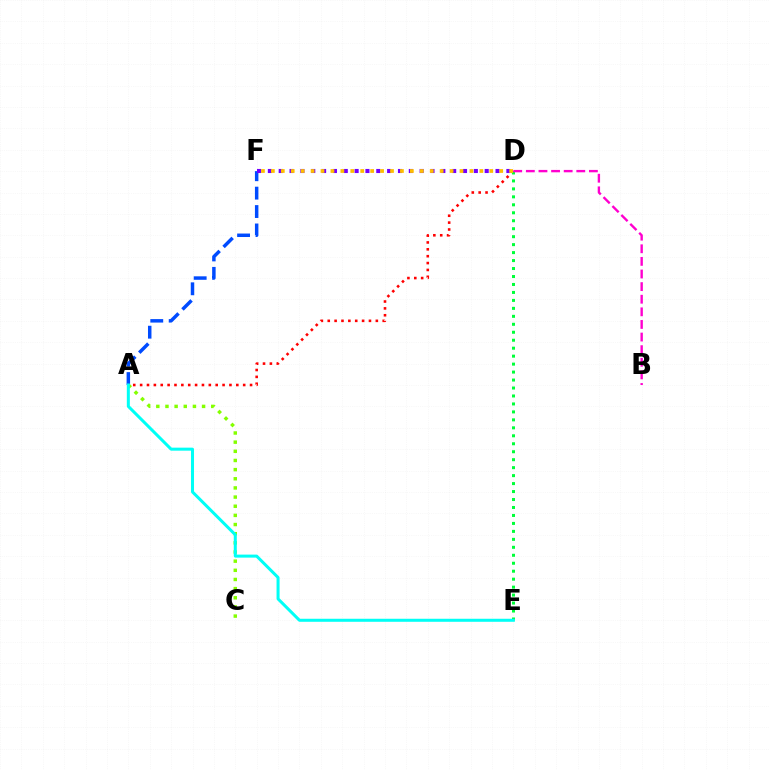{('A', 'D'): [{'color': '#ff0000', 'line_style': 'dotted', 'thickness': 1.87}], ('A', 'F'): [{'color': '#004bff', 'line_style': 'dashed', 'thickness': 2.5}], ('D', 'E'): [{'color': '#00ff39', 'line_style': 'dotted', 'thickness': 2.16}], ('B', 'D'): [{'color': '#ff00cf', 'line_style': 'dashed', 'thickness': 1.71}], ('D', 'F'): [{'color': '#7200ff', 'line_style': 'dotted', 'thickness': 2.95}, {'color': '#ffbd00', 'line_style': 'dotted', 'thickness': 2.7}], ('A', 'C'): [{'color': '#84ff00', 'line_style': 'dotted', 'thickness': 2.49}], ('A', 'E'): [{'color': '#00fff6', 'line_style': 'solid', 'thickness': 2.18}]}